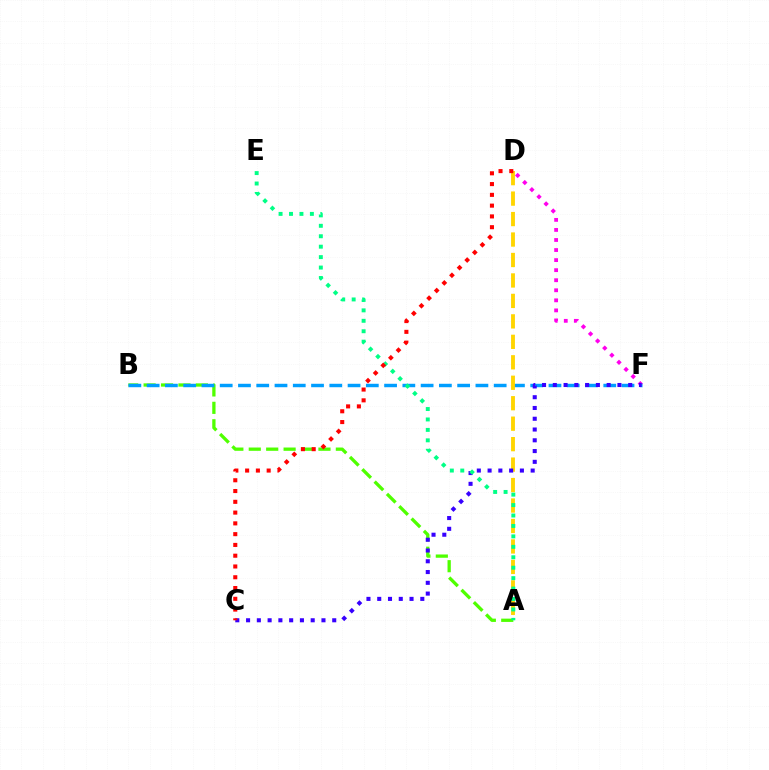{('A', 'B'): [{'color': '#4fff00', 'line_style': 'dashed', 'thickness': 2.37}], ('D', 'F'): [{'color': '#ff00ed', 'line_style': 'dotted', 'thickness': 2.73}], ('B', 'F'): [{'color': '#009eff', 'line_style': 'dashed', 'thickness': 2.48}], ('A', 'D'): [{'color': '#ffd500', 'line_style': 'dashed', 'thickness': 2.78}], ('C', 'F'): [{'color': '#3700ff', 'line_style': 'dotted', 'thickness': 2.93}], ('A', 'E'): [{'color': '#00ff86', 'line_style': 'dotted', 'thickness': 2.84}], ('C', 'D'): [{'color': '#ff0000', 'line_style': 'dotted', 'thickness': 2.93}]}